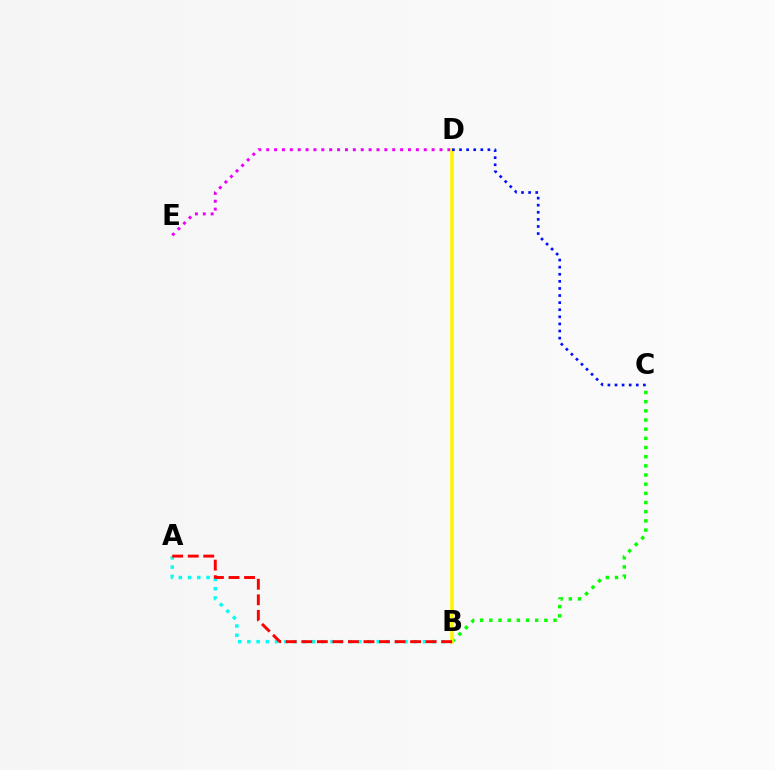{('B', 'C'): [{'color': '#08ff00', 'line_style': 'dotted', 'thickness': 2.49}], ('D', 'E'): [{'color': '#ee00ff', 'line_style': 'dotted', 'thickness': 2.14}], ('B', 'D'): [{'color': '#fcf500', 'line_style': 'solid', 'thickness': 2.58}], ('A', 'B'): [{'color': '#00fff6', 'line_style': 'dotted', 'thickness': 2.51}, {'color': '#ff0000', 'line_style': 'dashed', 'thickness': 2.11}], ('C', 'D'): [{'color': '#0010ff', 'line_style': 'dotted', 'thickness': 1.93}]}